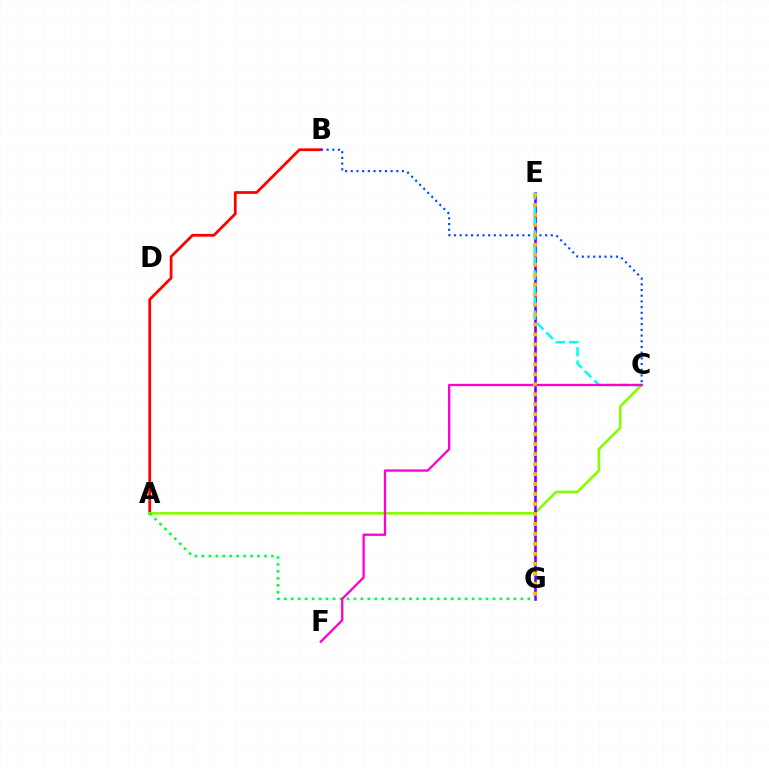{('A', 'B'): [{'color': '#ff0000', 'line_style': 'solid', 'thickness': 1.99}], ('A', 'C'): [{'color': '#84ff00', 'line_style': 'solid', 'thickness': 1.89}], ('E', 'G'): [{'color': '#7200ff', 'line_style': 'solid', 'thickness': 1.89}, {'color': '#ffbd00', 'line_style': 'dotted', 'thickness': 2.71}], ('C', 'E'): [{'color': '#00fff6', 'line_style': 'dashed', 'thickness': 1.82}], ('B', 'C'): [{'color': '#004bff', 'line_style': 'dotted', 'thickness': 1.55}], ('A', 'G'): [{'color': '#00ff39', 'line_style': 'dotted', 'thickness': 1.89}], ('C', 'F'): [{'color': '#ff00cf', 'line_style': 'solid', 'thickness': 1.67}]}